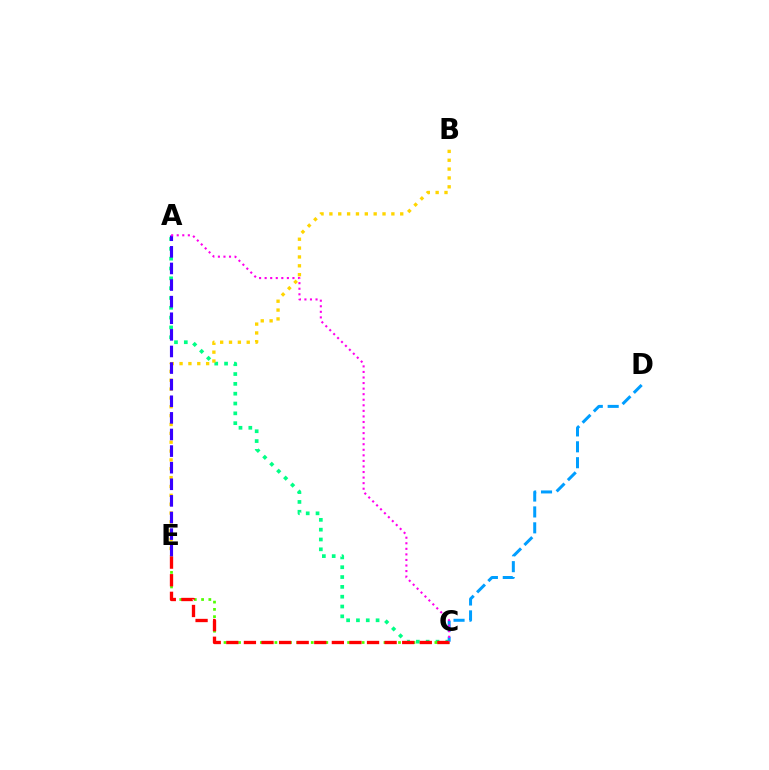{('A', 'C'): [{'color': '#00ff86', 'line_style': 'dotted', 'thickness': 2.67}, {'color': '#ff00ed', 'line_style': 'dotted', 'thickness': 1.51}], ('B', 'E'): [{'color': '#ffd500', 'line_style': 'dotted', 'thickness': 2.41}], ('C', 'E'): [{'color': '#4fff00', 'line_style': 'dotted', 'thickness': 1.98}, {'color': '#ff0000', 'line_style': 'dashed', 'thickness': 2.39}], ('C', 'D'): [{'color': '#009eff', 'line_style': 'dashed', 'thickness': 2.16}], ('A', 'E'): [{'color': '#3700ff', 'line_style': 'dashed', 'thickness': 2.26}]}